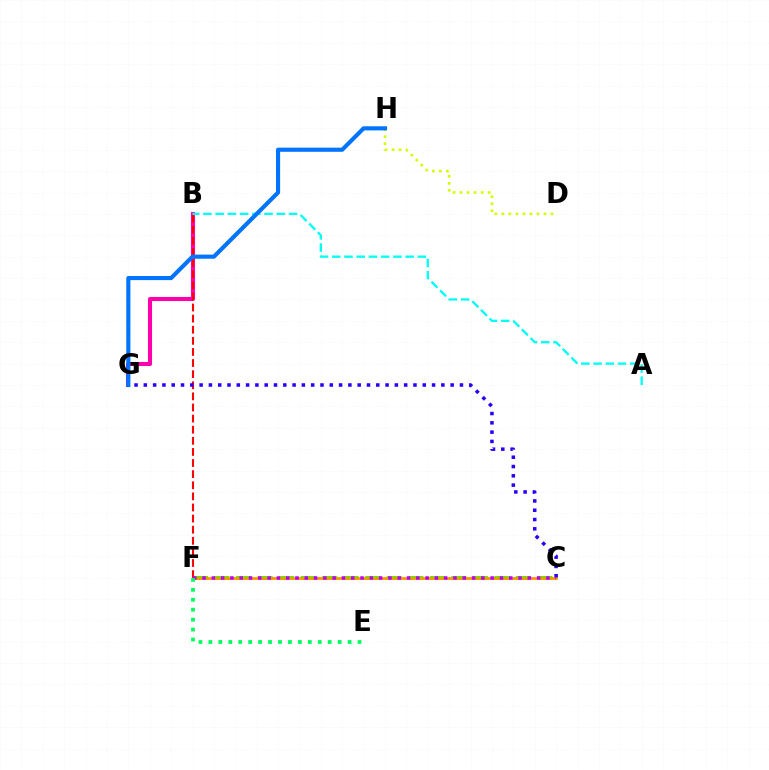{('C', 'F'): [{'color': '#3dff00', 'line_style': 'dashed', 'thickness': 2.92}, {'color': '#ff9400', 'line_style': 'solid', 'thickness': 1.99}, {'color': '#b900ff', 'line_style': 'dotted', 'thickness': 2.53}], ('B', 'G'): [{'color': '#ff00ac', 'line_style': 'solid', 'thickness': 2.93}], ('B', 'F'): [{'color': '#ff0000', 'line_style': 'dashed', 'thickness': 1.51}], ('C', 'G'): [{'color': '#2500ff', 'line_style': 'dotted', 'thickness': 2.53}], ('A', 'B'): [{'color': '#00fff6', 'line_style': 'dashed', 'thickness': 1.66}], ('D', 'H'): [{'color': '#d1ff00', 'line_style': 'dotted', 'thickness': 1.91}], ('E', 'F'): [{'color': '#00ff5c', 'line_style': 'dotted', 'thickness': 2.7}], ('G', 'H'): [{'color': '#0074ff', 'line_style': 'solid', 'thickness': 2.97}]}